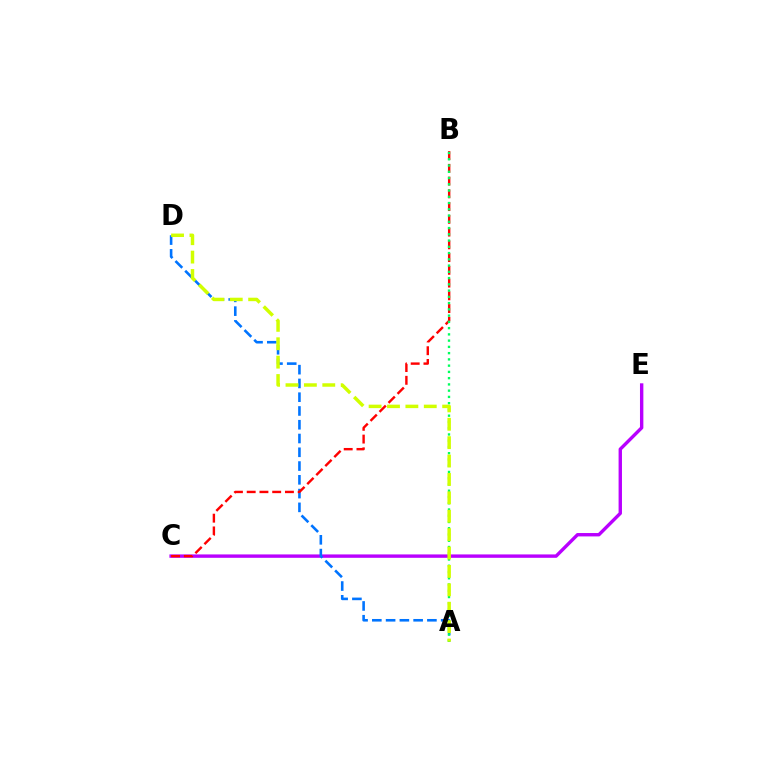{('C', 'E'): [{'color': '#b900ff', 'line_style': 'solid', 'thickness': 2.44}], ('A', 'D'): [{'color': '#0074ff', 'line_style': 'dashed', 'thickness': 1.87}, {'color': '#d1ff00', 'line_style': 'dashed', 'thickness': 2.5}], ('B', 'C'): [{'color': '#ff0000', 'line_style': 'dashed', 'thickness': 1.73}], ('A', 'B'): [{'color': '#00ff5c', 'line_style': 'dotted', 'thickness': 1.7}]}